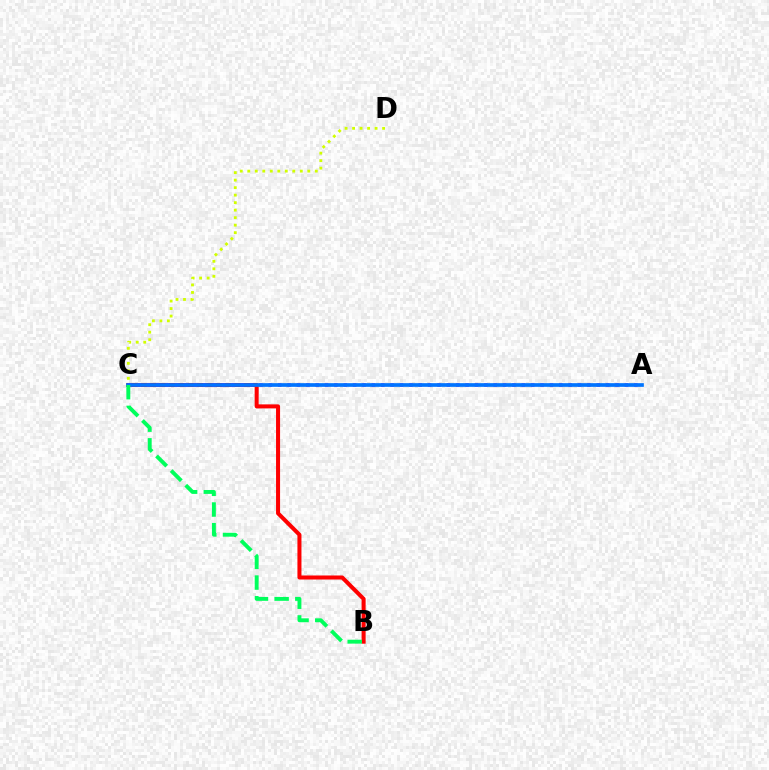{('C', 'D'): [{'color': '#d1ff00', 'line_style': 'dotted', 'thickness': 2.04}], ('B', 'C'): [{'color': '#ff0000', 'line_style': 'solid', 'thickness': 2.9}, {'color': '#00ff5c', 'line_style': 'dashed', 'thickness': 2.81}], ('A', 'C'): [{'color': '#b900ff', 'line_style': 'dotted', 'thickness': 2.55}, {'color': '#0074ff', 'line_style': 'solid', 'thickness': 2.65}]}